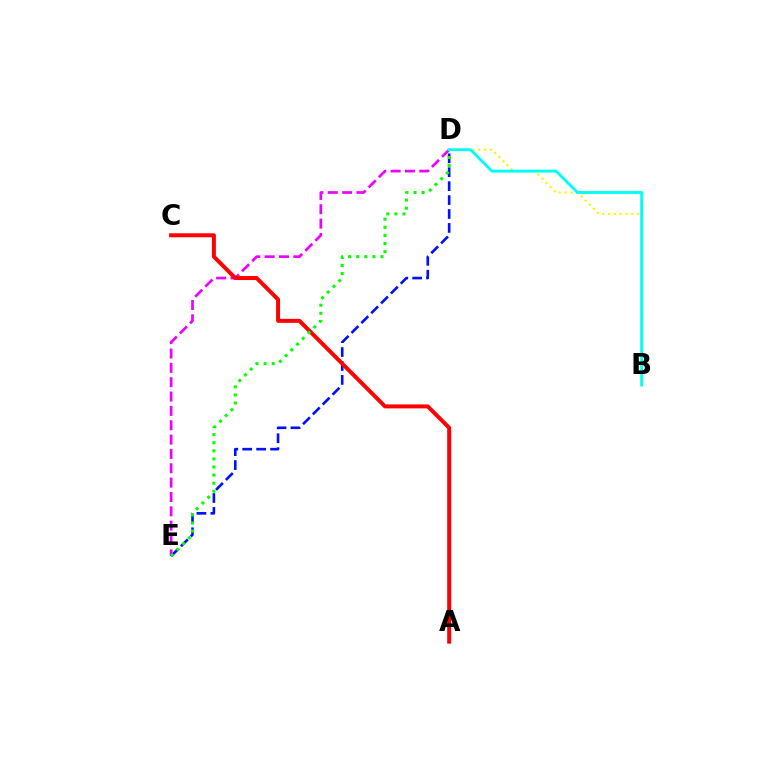{('D', 'E'): [{'color': '#ee00ff', 'line_style': 'dashed', 'thickness': 1.95}, {'color': '#0010ff', 'line_style': 'dashed', 'thickness': 1.89}, {'color': '#08ff00', 'line_style': 'dotted', 'thickness': 2.2}], ('A', 'C'): [{'color': '#ff0000', 'line_style': 'solid', 'thickness': 2.86}], ('B', 'D'): [{'color': '#fcf500', 'line_style': 'dotted', 'thickness': 1.57}, {'color': '#00fff6', 'line_style': 'solid', 'thickness': 2.07}]}